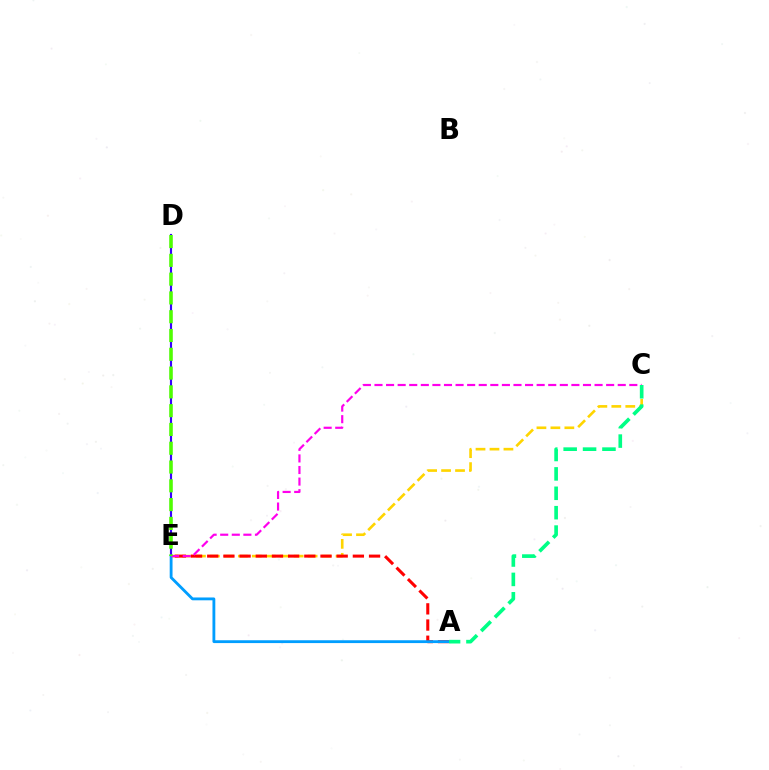{('C', 'E'): [{'color': '#ffd500', 'line_style': 'dashed', 'thickness': 1.9}, {'color': '#ff00ed', 'line_style': 'dashed', 'thickness': 1.57}], ('A', 'E'): [{'color': '#ff0000', 'line_style': 'dashed', 'thickness': 2.2}, {'color': '#009eff', 'line_style': 'solid', 'thickness': 2.04}], ('D', 'E'): [{'color': '#3700ff', 'line_style': 'solid', 'thickness': 1.54}, {'color': '#4fff00', 'line_style': 'dashed', 'thickness': 2.55}], ('A', 'C'): [{'color': '#00ff86', 'line_style': 'dashed', 'thickness': 2.63}]}